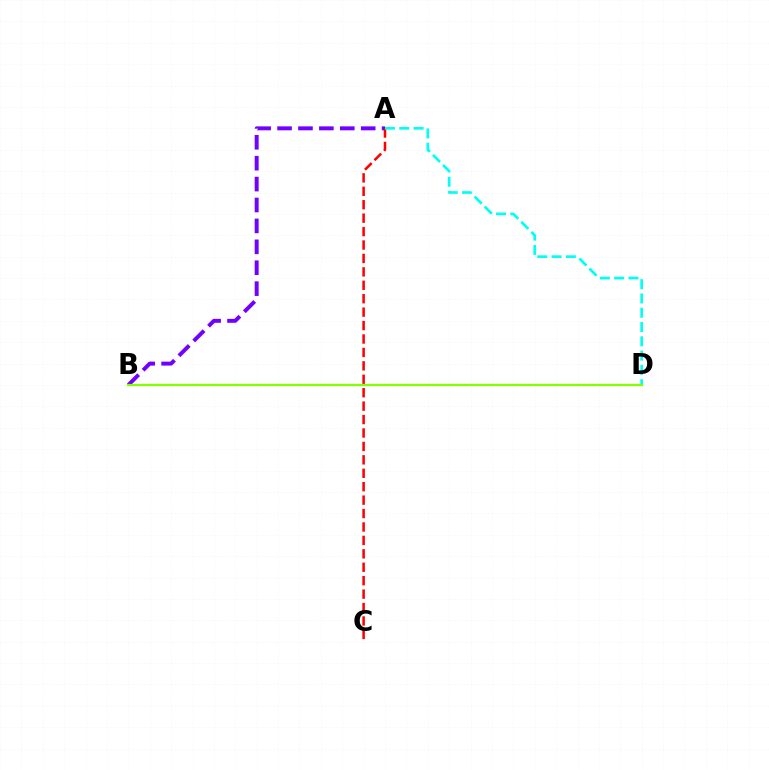{('A', 'B'): [{'color': '#7200ff', 'line_style': 'dashed', 'thickness': 2.84}], ('A', 'C'): [{'color': '#ff0000', 'line_style': 'dashed', 'thickness': 1.82}], ('A', 'D'): [{'color': '#00fff6', 'line_style': 'dashed', 'thickness': 1.94}], ('B', 'D'): [{'color': '#84ff00', 'line_style': 'solid', 'thickness': 1.63}]}